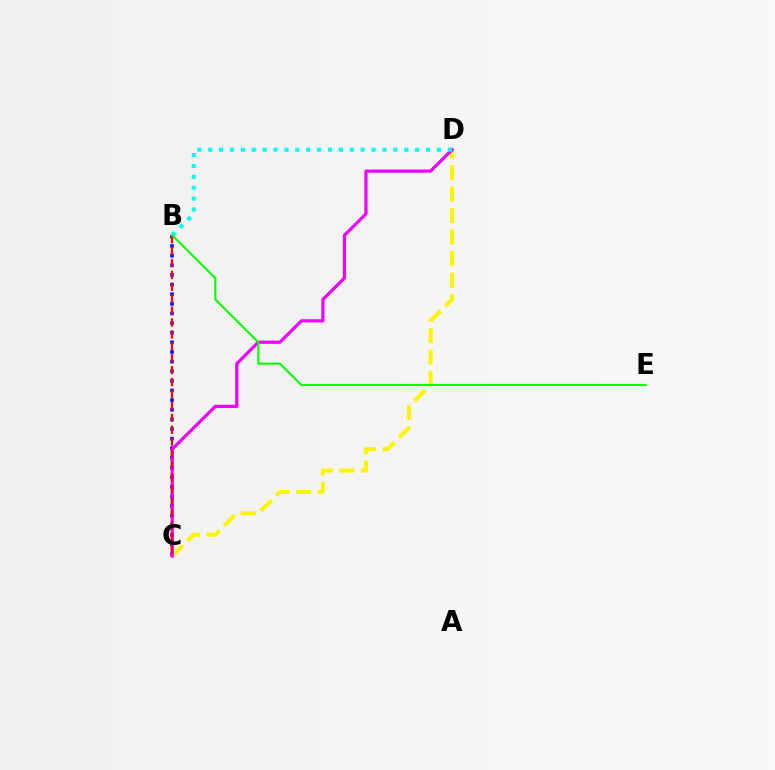{('B', 'C'): [{'color': '#0010ff', 'line_style': 'dotted', 'thickness': 2.62}, {'color': '#ff0000', 'line_style': 'dashed', 'thickness': 1.62}], ('C', 'D'): [{'color': '#fcf500', 'line_style': 'dashed', 'thickness': 2.92}, {'color': '#ee00ff', 'line_style': 'solid', 'thickness': 2.3}], ('B', 'D'): [{'color': '#00fff6', 'line_style': 'dotted', 'thickness': 2.96}], ('B', 'E'): [{'color': '#08ff00', 'line_style': 'solid', 'thickness': 1.52}]}